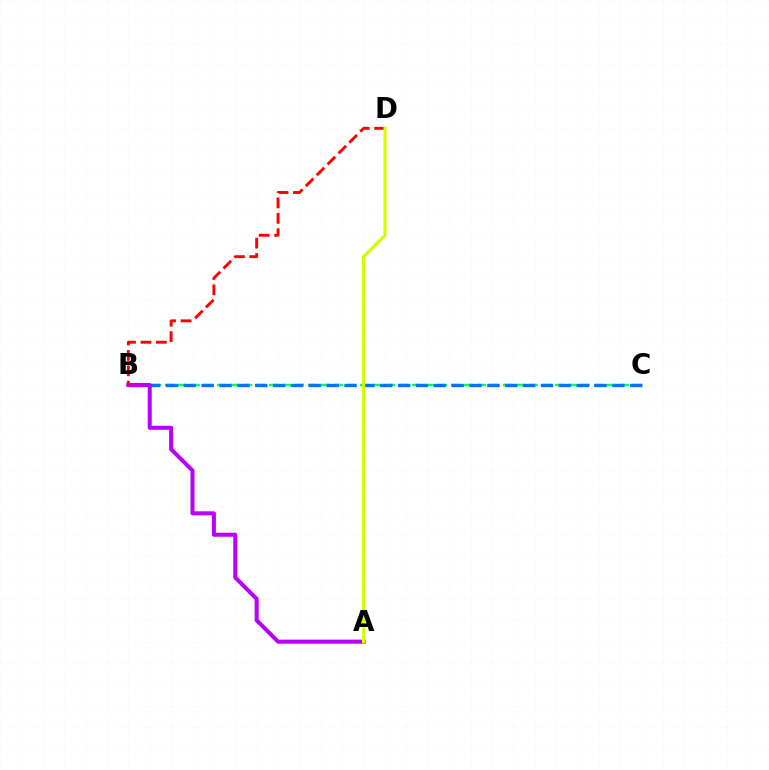{('B', 'C'): [{'color': '#00ff5c', 'line_style': 'dashed', 'thickness': 1.77}, {'color': '#0074ff', 'line_style': 'dashed', 'thickness': 2.43}], ('A', 'B'): [{'color': '#b900ff', 'line_style': 'solid', 'thickness': 2.91}], ('B', 'D'): [{'color': '#ff0000', 'line_style': 'dashed', 'thickness': 2.09}], ('A', 'D'): [{'color': '#d1ff00', 'line_style': 'solid', 'thickness': 2.29}]}